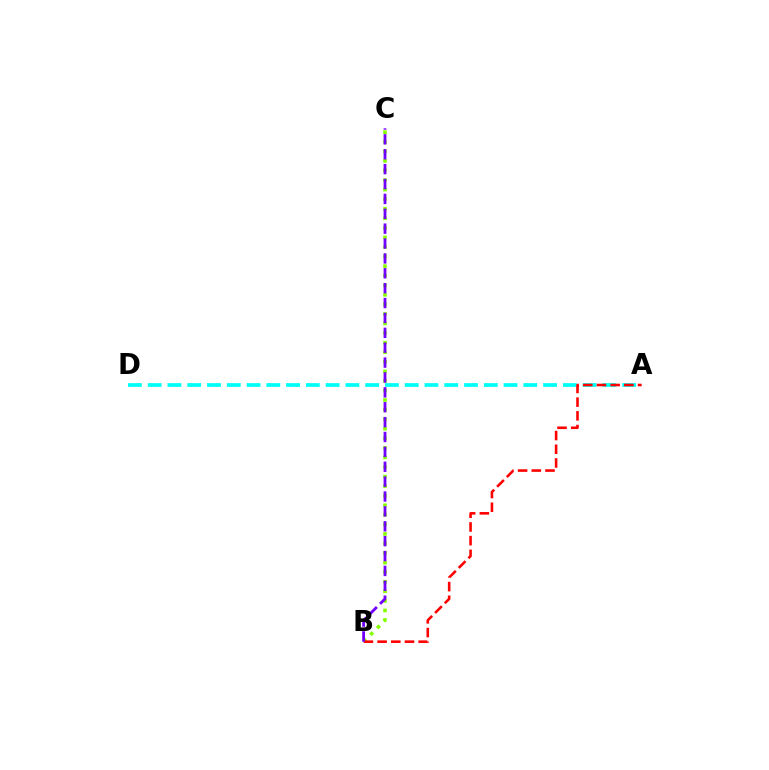{('B', 'C'): [{'color': '#84ff00', 'line_style': 'dotted', 'thickness': 2.6}, {'color': '#7200ff', 'line_style': 'dashed', 'thickness': 2.02}], ('A', 'D'): [{'color': '#00fff6', 'line_style': 'dashed', 'thickness': 2.69}], ('A', 'B'): [{'color': '#ff0000', 'line_style': 'dashed', 'thickness': 1.86}]}